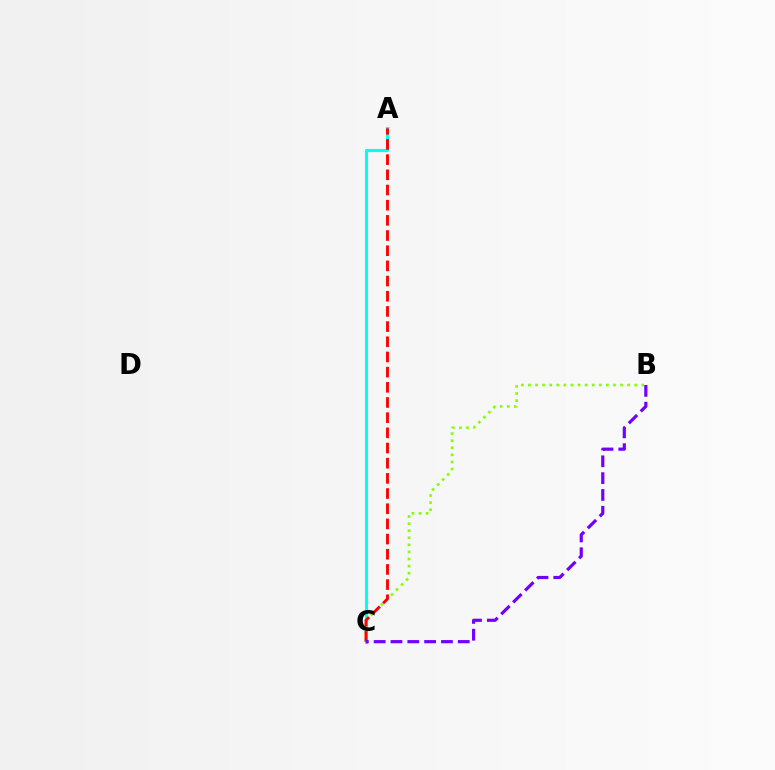{('A', 'C'): [{'color': '#00fff6', 'line_style': 'solid', 'thickness': 2.22}, {'color': '#ff0000', 'line_style': 'dashed', 'thickness': 2.06}], ('B', 'C'): [{'color': '#84ff00', 'line_style': 'dotted', 'thickness': 1.93}, {'color': '#7200ff', 'line_style': 'dashed', 'thickness': 2.28}]}